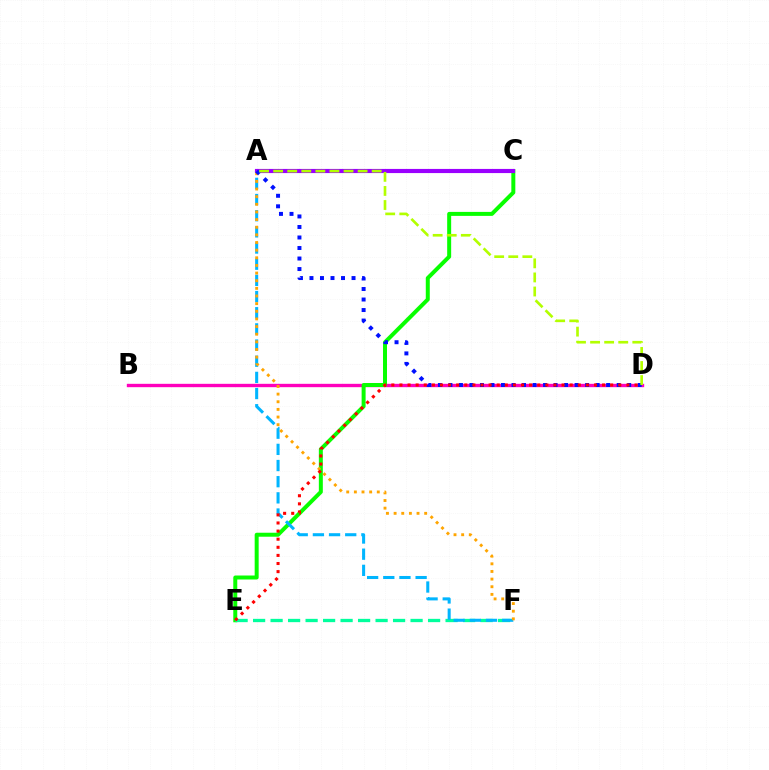{('B', 'D'): [{'color': '#ff00bd', 'line_style': 'solid', 'thickness': 2.42}], ('C', 'E'): [{'color': '#08ff00', 'line_style': 'solid', 'thickness': 2.87}], ('E', 'F'): [{'color': '#00ff9d', 'line_style': 'dashed', 'thickness': 2.38}], ('A', 'F'): [{'color': '#00b5ff', 'line_style': 'dashed', 'thickness': 2.2}, {'color': '#ffa500', 'line_style': 'dotted', 'thickness': 2.08}], ('A', 'C'): [{'color': '#9b00ff', 'line_style': 'solid', 'thickness': 2.99}], ('A', 'D'): [{'color': '#0010ff', 'line_style': 'dotted', 'thickness': 2.86}, {'color': '#b3ff00', 'line_style': 'dashed', 'thickness': 1.91}], ('D', 'E'): [{'color': '#ff0000', 'line_style': 'dotted', 'thickness': 2.2}]}